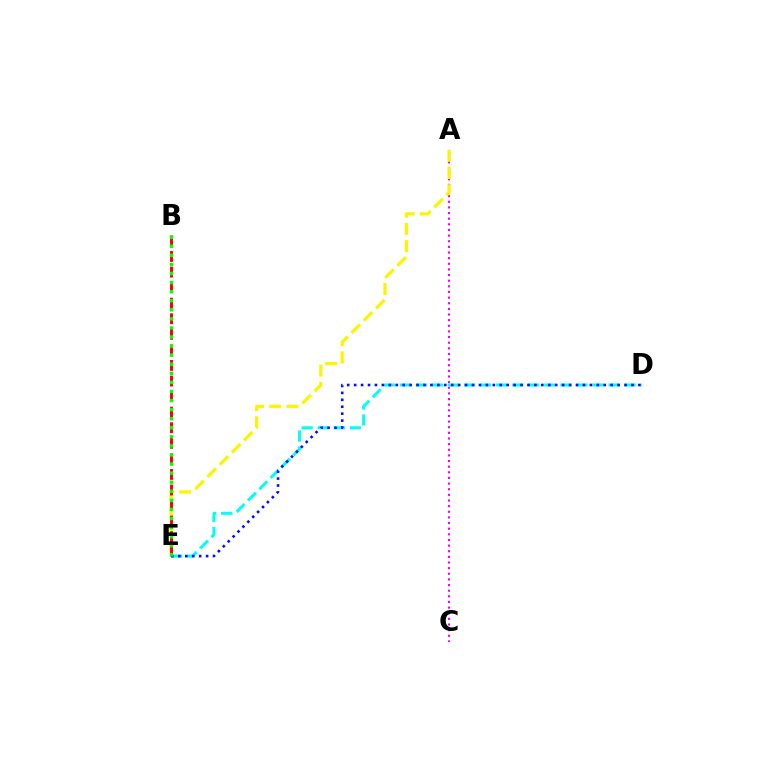{('A', 'C'): [{'color': '#ee00ff', 'line_style': 'dotted', 'thickness': 1.53}], ('D', 'E'): [{'color': '#00fff6', 'line_style': 'dashed', 'thickness': 2.18}, {'color': '#0010ff', 'line_style': 'dotted', 'thickness': 1.88}], ('A', 'E'): [{'color': '#fcf500', 'line_style': 'dashed', 'thickness': 2.34}], ('B', 'E'): [{'color': '#ff0000', 'line_style': 'dashed', 'thickness': 2.11}, {'color': '#08ff00', 'line_style': 'dotted', 'thickness': 2.47}]}